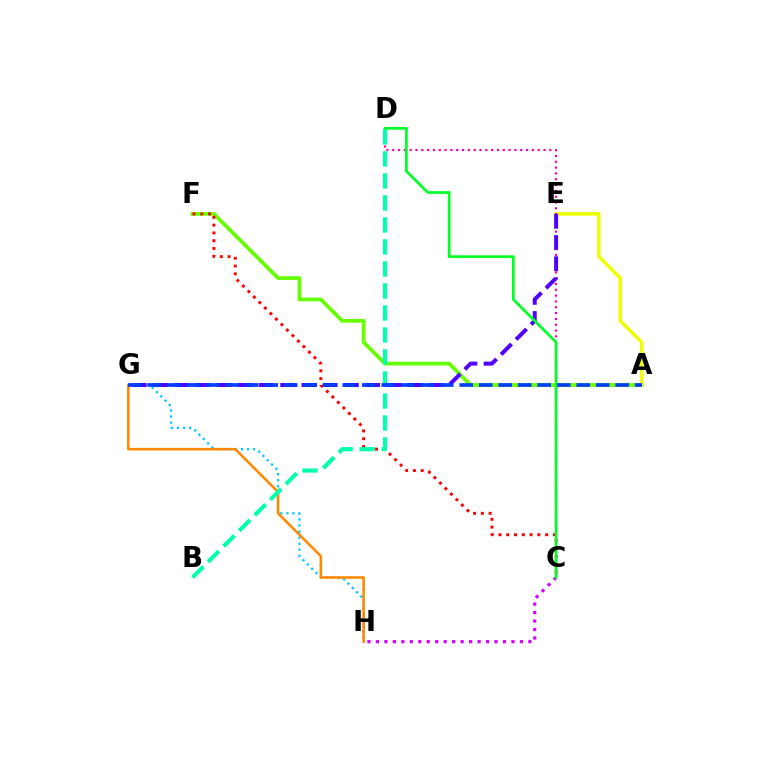{('A', 'F'): [{'color': '#66ff00', 'line_style': 'solid', 'thickness': 2.69}], ('C', 'F'): [{'color': '#ff0000', 'line_style': 'dotted', 'thickness': 2.12}], ('A', 'E'): [{'color': '#eeff00', 'line_style': 'solid', 'thickness': 2.52}], ('G', 'H'): [{'color': '#00c7ff', 'line_style': 'dotted', 'thickness': 1.65}, {'color': '#ff8800', 'line_style': 'solid', 'thickness': 1.85}], ('C', 'D'): [{'color': '#ff00a0', 'line_style': 'dotted', 'thickness': 1.58}, {'color': '#00ff27', 'line_style': 'solid', 'thickness': 1.97}], ('B', 'D'): [{'color': '#00ffaf', 'line_style': 'dashed', 'thickness': 2.99}], ('C', 'H'): [{'color': '#d600ff', 'line_style': 'dotted', 'thickness': 2.3}], ('E', 'G'): [{'color': '#4f00ff', 'line_style': 'dashed', 'thickness': 2.88}], ('A', 'G'): [{'color': '#003fff', 'line_style': 'dashed', 'thickness': 2.65}]}